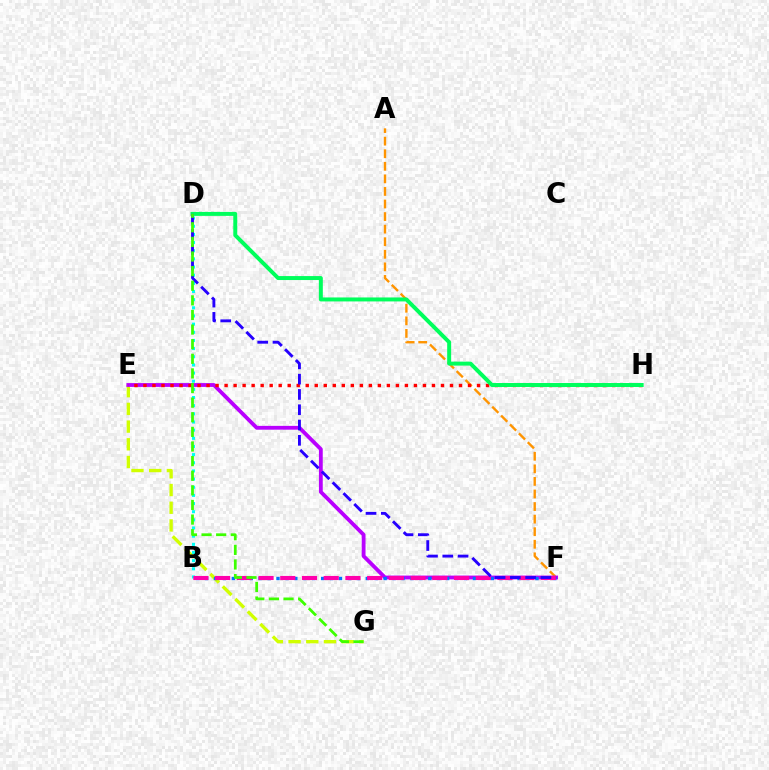{('E', 'G'): [{'color': '#d1ff00', 'line_style': 'dashed', 'thickness': 2.41}], ('A', 'F'): [{'color': '#ff9400', 'line_style': 'dashed', 'thickness': 1.71}], ('E', 'F'): [{'color': '#b900ff', 'line_style': 'solid', 'thickness': 2.75}], ('E', 'H'): [{'color': '#ff0000', 'line_style': 'dotted', 'thickness': 2.45}], ('B', 'F'): [{'color': '#0074ff', 'line_style': 'dotted', 'thickness': 2.43}, {'color': '#ff00ac', 'line_style': 'dashed', 'thickness': 2.95}], ('B', 'D'): [{'color': '#00fff6', 'line_style': 'dotted', 'thickness': 2.22}], ('D', 'H'): [{'color': '#00ff5c', 'line_style': 'solid', 'thickness': 2.86}], ('D', 'F'): [{'color': '#2500ff', 'line_style': 'dashed', 'thickness': 2.08}], ('D', 'G'): [{'color': '#3dff00', 'line_style': 'dashed', 'thickness': 1.99}]}